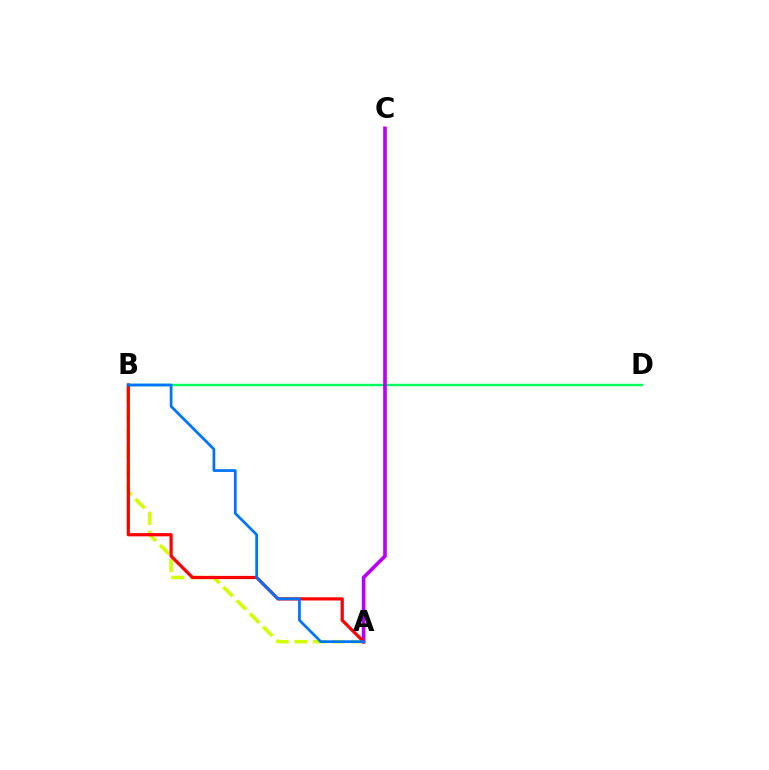{('B', 'D'): [{'color': '#00ff5c', 'line_style': 'solid', 'thickness': 1.75}], ('A', 'B'): [{'color': '#d1ff00', 'line_style': 'dashed', 'thickness': 2.54}, {'color': '#ff0000', 'line_style': 'solid', 'thickness': 2.31}, {'color': '#0074ff', 'line_style': 'solid', 'thickness': 1.97}], ('A', 'C'): [{'color': '#b900ff', 'line_style': 'solid', 'thickness': 2.63}]}